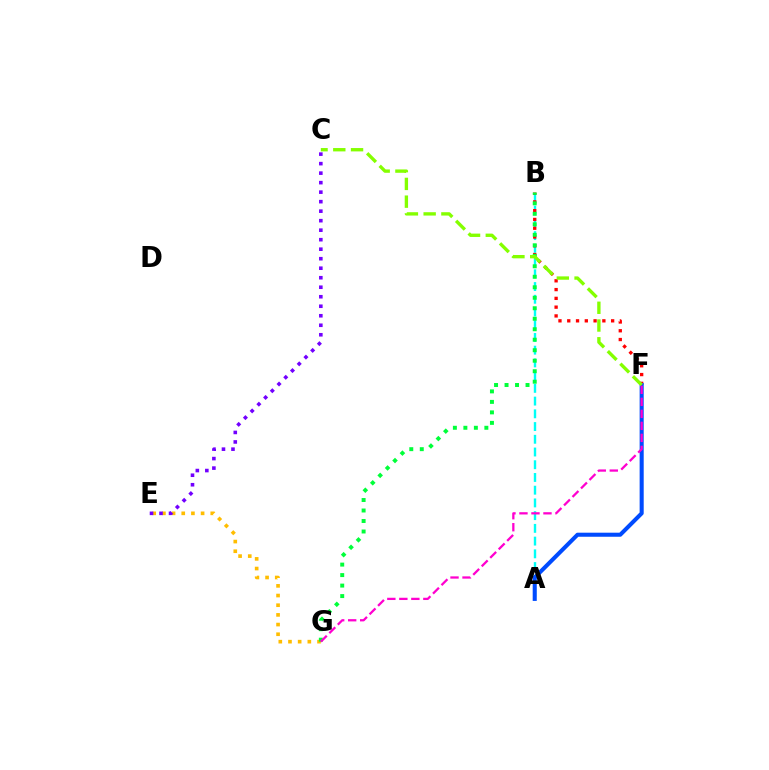{('A', 'B'): [{'color': '#00fff6', 'line_style': 'dashed', 'thickness': 1.73}], ('B', 'F'): [{'color': '#ff0000', 'line_style': 'dotted', 'thickness': 2.38}], ('A', 'F'): [{'color': '#004bff', 'line_style': 'solid', 'thickness': 2.93}], ('E', 'G'): [{'color': '#ffbd00', 'line_style': 'dotted', 'thickness': 2.63}], ('B', 'G'): [{'color': '#00ff39', 'line_style': 'dotted', 'thickness': 2.85}], ('C', 'E'): [{'color': '#7200ff', 'line_style': 'dotted', 'thickness': 2.58}], ('C', 'F'): [{'color': '#84ff00', 'line_style': 'dashed', 'thickness': 2.41}], ('F', 'G'): [{'color': '#ff00cf', 'line_style': 'dashed', 'thickness': 1.63}]}